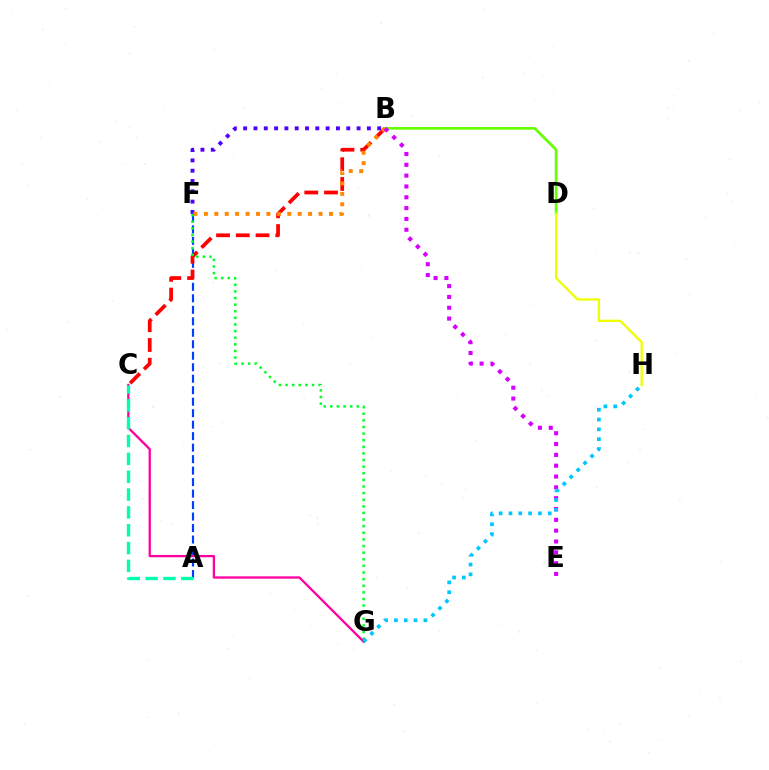{('A', 'F'): [{'color': '#003fff', 'line_style': 'dashed', 'thickness': 1.56}], ('B', 'C'): [{'color': '#ff0000', 'line_style': 'dashed', 'thickness': 2.68}], ('B', 'D'): [{'color': '#66ff00', 'line_style': 'solid', 'thickness': 1.93}], ('B', 'F'): [{'color': '#4f00ff', 'line_style': 'dotted', 'thickness': 2.8}, {'color': '#ff8800', 'line_style': 'dotted', 'thickness': 2.83}], ('B', 'E'): [{'color': '#d600ff', 'line_style': 'dotted', 'thickness': 2.94}], ('F', 'G'): [{'color': '#00ff27', 'line_style': 'dotted', 'thickness': 1.8}], ('D', 'H'): [{'color': '#eeff00', 'line_style': 'solid', 'thickness': 1.65}], ('C', 'G'): [{'color': '#ff00a0', 'line_style': 'solid', 'thickness': 1.66}], ('A', 'C'): [{'color': '#00ffaf', 'line_style': 'dashed', 'thickness': 2.42}], ('G', 'H'): [{'color': '#00c7ff', 'line_style': 'dotted', 'thickness': 2.67}]}